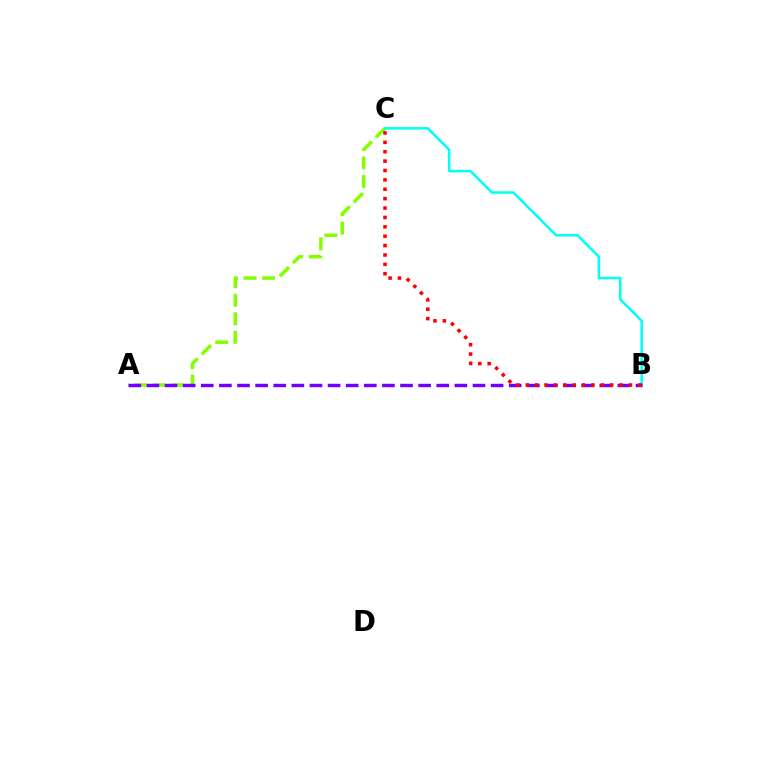{('A', 'C'): [{'color': '#84ff00', 'line_style': 'dashed', 'thickness': 2.51}], ('B', 'C'): [{'color': '#00fff6', 'line_style': 'solid', 'thickness': 1.83}, {'color': '#ff0000', 'line_style': 'dotted', 'thickness': 2.55}], ('A', 'B'): [{'color': '#7200ff', 'line_style': 'dashed', 'thickness': 2.46}]}